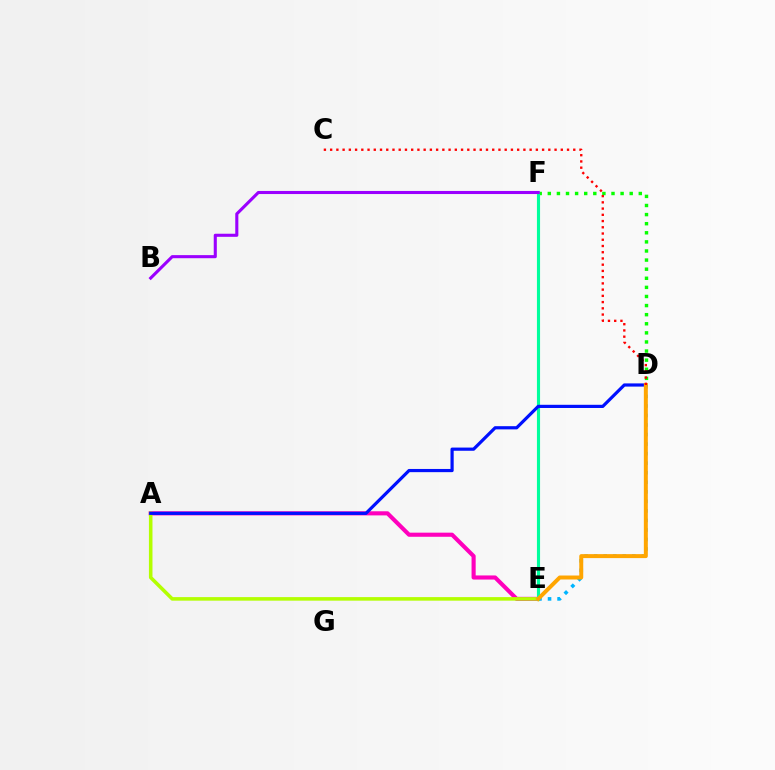{('A', 'E'): [{'color': '#ff00bd', 'line_style': 'solid', 'thickness': 2.96}, {'color': '#b3ff00', 'line_style': 'solid', 'thickness': 2.56}], ('D', 'F'): [{'color': '#08ff00', 'line_style': 'dotted', 'thickness': 2.47}], ('D', 'E'): [{'color': '#00b5ff', 'line_style': 'dotted', 'thickness': 2.59}, {'color': '#ffa500', 'line_style': 'solid', 'thickness': 2.86}], ('E', 'F'): [{'color': '#00ff9d', 'line_style': 'solid', 'thickness': 2.25}], ('B', 'F'): [{'color': '#9b00ff', 'line_style': 'solid', 'thickness': 2.22}], ('A', 'D'): [{'color': '#0010ff', 'line_style': 'solid', 'thickness': 2.3}], ('C', 'D'): [{'color': '#ff0000', 'line_style': 'dotted', 'thickness': 1.69}]}